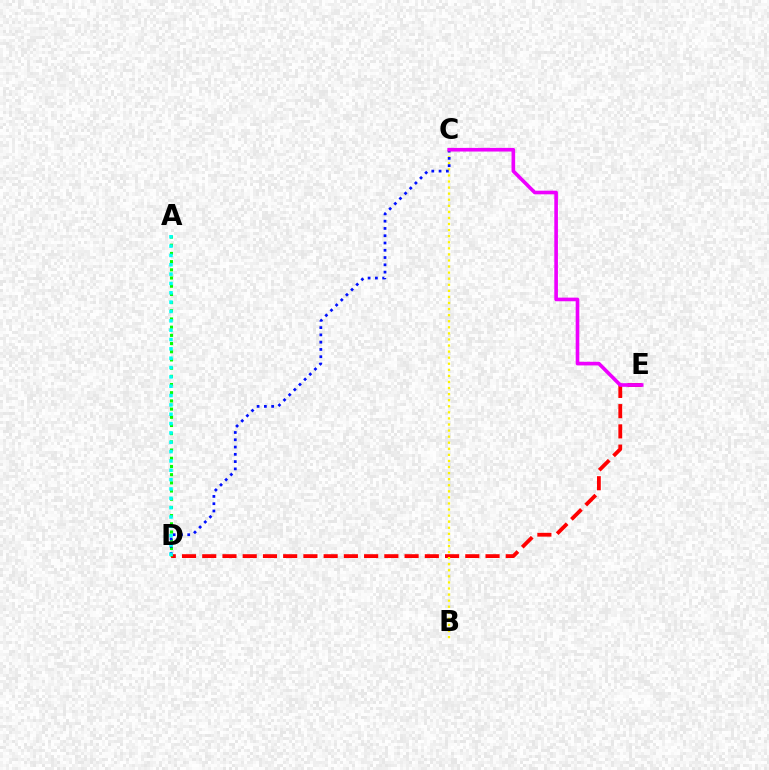{('D', 'E'): [{'color': '#ff0000', 'line_style': 'dashed', 'thickness': 2.75}], ('A', 'D'): [{'color': '#08ff00', 'line_style': 'dotted', 'thickness': 2.23}, {'color': '#00fff6', 'line_style': 'dotted', 'thickness': 2.54}], ('B', 'C'): [{'color': '#fcf500', 'line_style': 'dotted', 'thickness': 1.65}], ('C', 'D'): [{'color': '#0010ff', 'line_style': 'dotted', 'thickness': 1.98}], ('C', 'E'): [{'color': '#ee00ff', 'line_style': 'solid', 'thickness': 2.61}]}